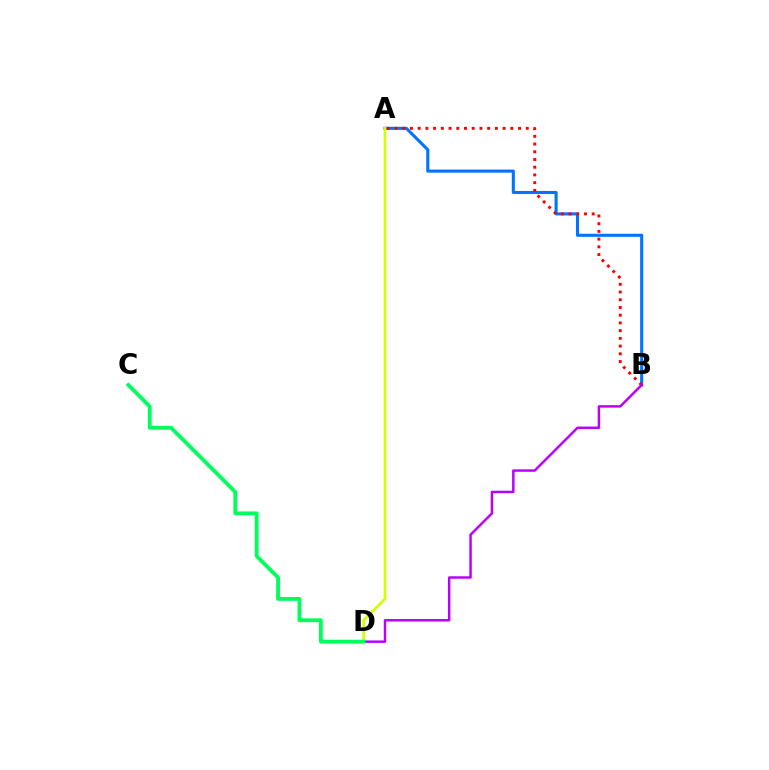{('A', 'B'): [{'color': '#0074ff', 'line_style': 'solid', 'thickness': 2.22}, {'color': '#ff0000', 'line_style': 'dotted', 'thickness': 2.1}], ('A', 'D'): [{'color': '#d1ff00', 'line_style': 'solid', 'thickness': 1.94}], ('B', 'D'): [{'color': '#b900ff', 'line_style': 'solid', 'thickness': 1.78}], ('C', 'D'): [{'color': '#00ff5c', 'line_style': 'solid', 'thickness': 2.77}]}